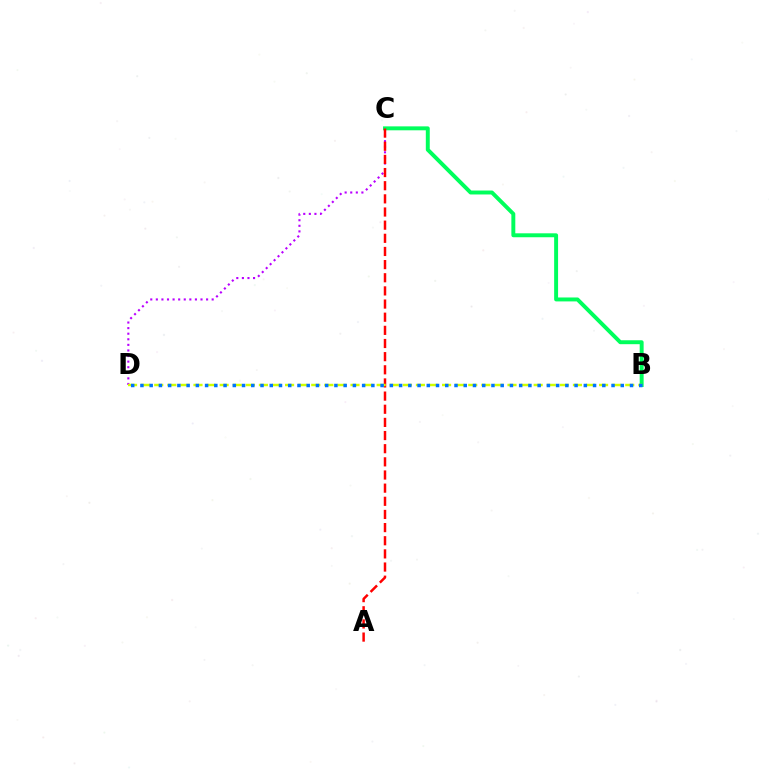{('C', 'D'): [{'color': '#b900ff', 'line_style': 'dotted', 'thickness': 1.52}], ('B', 'C'): [{'color': '#00ff5c', 'line_style': 'solid', 'thickness': 2.83}], ('A', 'C'): [{'color': '#ff0000', 'line_style': 'dashed', 'thickness': 1.79}], ('B', 'D'): [{'color': '#d1ff00', 'line_style': 'dashed', 'thickness': 1.78}, {'color': '#0074ff', 'line_style': 'dotted', 'thickness': 2.51}]}